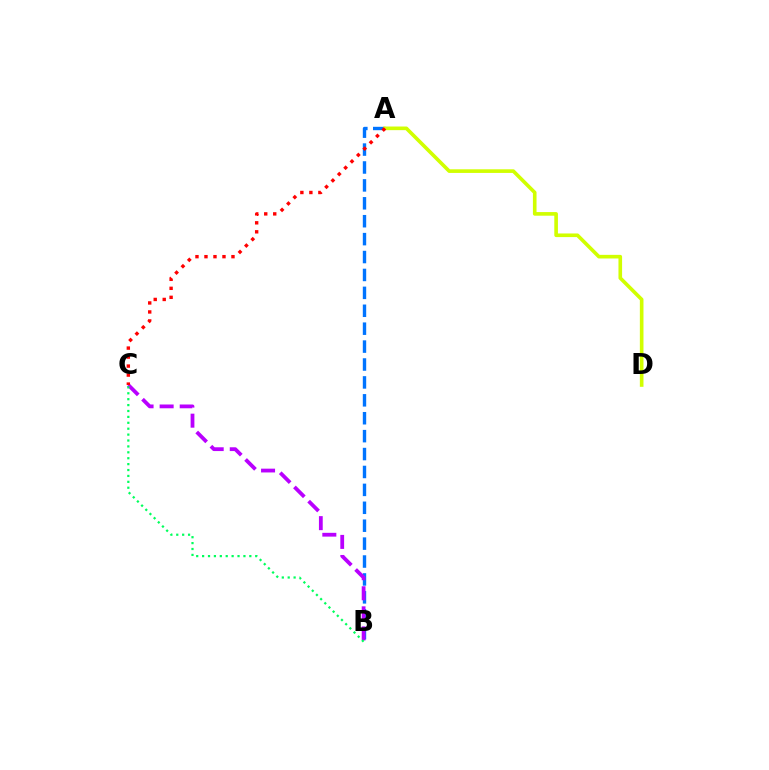{('A', 'B'): [{'color': '#0074ff', 'line_style': 'dashed', 'thickness': 2.43}], ('B', 'C'): [{'color': '#b900ff', 'line_style': 'dashed', 'thickness': 2.73}, {'color': '#00ff5c', 'line_style': 'dotted', 'thickness': 1.6}], ('A', 'D'): [{'color': '#d1ff00', 'line_style': 'solid', 'thickness': 2.61}], ('A', 'C'): [{'color': '#ff0000', 'line_style': 'dotted', 'thickness': 2.45}]}